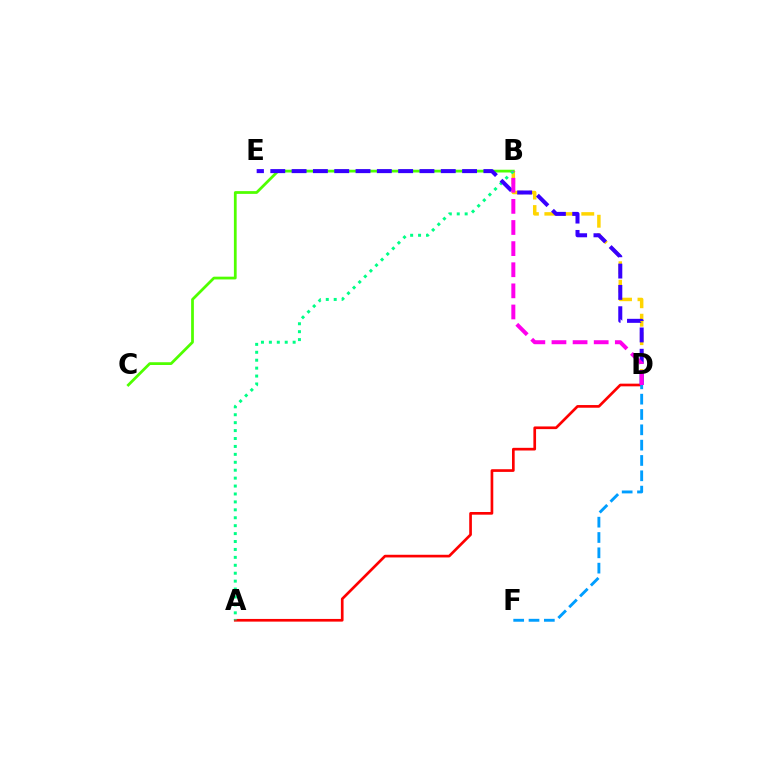{('B', 'D'): [{'color': '#ffd500', 'line_style': 'dashed', 'thickness': 2.51}, {'color': '#ff00ed', 'line_style': 'dashed', 'thickness': 2.87}], ('B', 'C'): [{'color': '#4fff00', 'line_style': 'solid', 'thickness': 1.99}], ('A', 'D'): [{'color': '#ff0000', 'line_style': 'solid', 'thickness': 1.93}], ('A', 'B'): [{'color': '#00ff86', 'line_style': 'dotted', 'thickness': 2.15}], ('D', 'E'): [{'color': '#3700ff', 'line_style': 'dashed', 'thickness': 2.89}], ('D', 'F'): [{'color': '#009eff', 'line_style': 'dashed', 'thickness': 2.08}]}